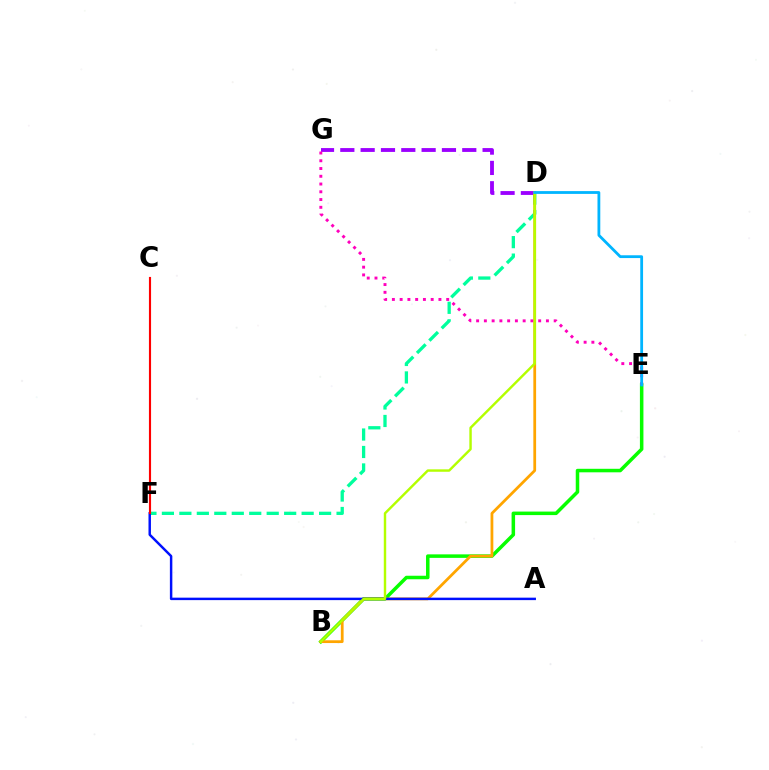{('D', 'F'): [{'color': '#00ff9d', 'line_style': 'dashed', 'thickness': 2.37}], ('D', 'G'): [{'color': '#9b00ff', 'line_style': 'dashed', 'thickness': 2.76}], ('B', 'E'): [{'color': '#08ff00', 'line_style': 'solid', 'thickness': 2.53}], ('B', 'D'): [{'color': '#ffa500', 'line_style': 'solid', 'thickness': 1.99}, {'color': '#b3ff00', 'line_style': 'solid', 'thickness': 1.75}], ('A', 'F'): [{'color': '#0010ff', 'line_style': 'solid', 'thickness': 1.77}], ('C', 'F'): [{'color': '#ff0000', 'line_style': 'solid', 'thickness': 1.53}], ('E', 'G'): [{'color': '#ff00bd', 'line_style': 'dotted', 'thickness': 2.11}], ('D', 'E'): [{'color': '#00b5ff', 'line_style': 'solid', 'thickness': 2.01}]}